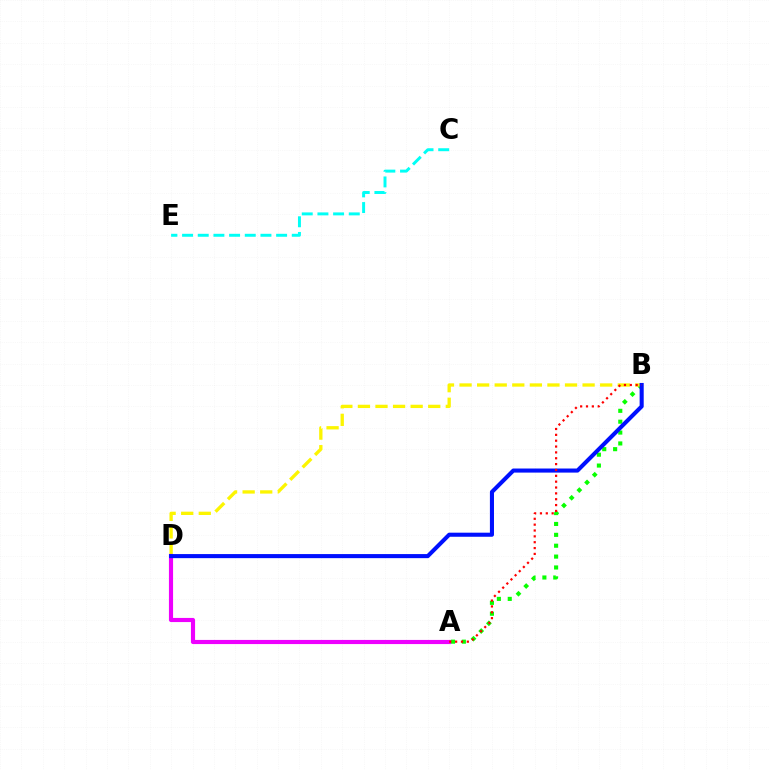{('A', 'B'): [{'color': '#08ff00', 'line_style': 'dotted', 'thickness': 2.95}, {'color': '#ff0000', 'line_style': 'dotted', 'thickness': 1.59}], ('B', 'D'): [{'color': '#fcf500', 'line_style': 'dashed', 'thickness': 2.39}, {'color': '#0010ff', 'line_style': 'solid', 'thickness': 2.93}], ('A', 'D'): [{'color': '#ee00ff', 'line_style': 'solid', 'thickness': 2.98}], ('C', 'E'): [{'color': '#00fff6', 'line_style': 'dashed', 'thickness': 2.13}]}